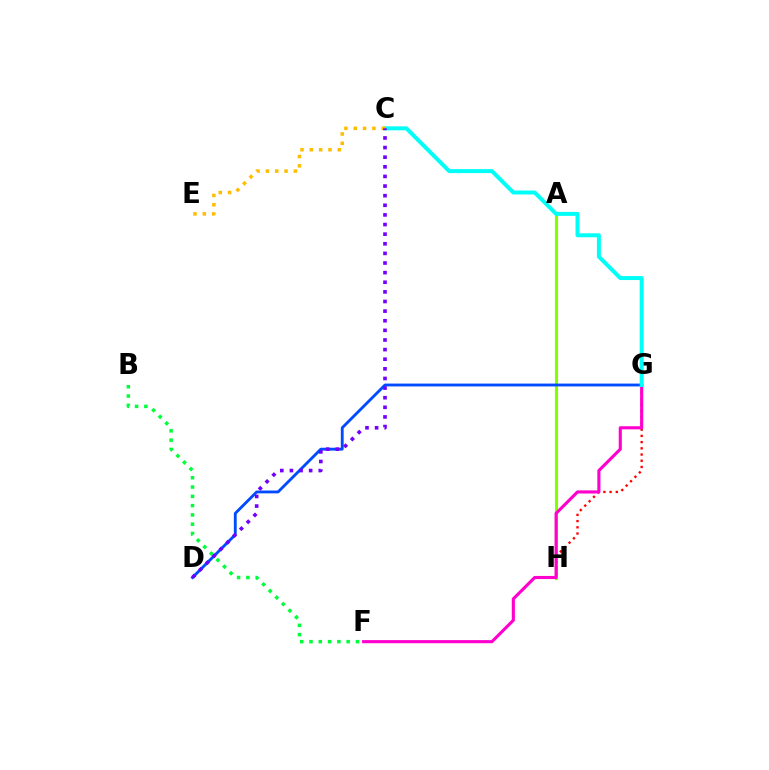{('A', 'H'): [{'color': '#84ff00', 'line_style': 'solid', 'thickness': 2.23}], ('G', 'H'): [{'color': '#ff0000', 'line_style': 'dotted', 'thickness': 1.69}], ('D', 'G'): [{'color': '#004bff', 'line_style': 'solid', 'thickness': 2.05}], ('F', 'G'): [{'color': '#ff00cf', 'line_style': 'solid', 'thickness': 2.24}], ('C', 'G'): [{'color': '#00fff6', 'line_style': 'solid', 'thickness': 2.87}], ('B', 'F'): [{'color': '#00ff39', 'line_style': 'dotted', 'thickness': 2.52}], ('C', 'E'): [{'color': '#ffbd00', 'line_style': 'dotted', 'thickness': 2.54}], ('C', 'D'): [{'color': '#7200ff', 'line_style': 'dotted', 'thickness': 2.61}]}